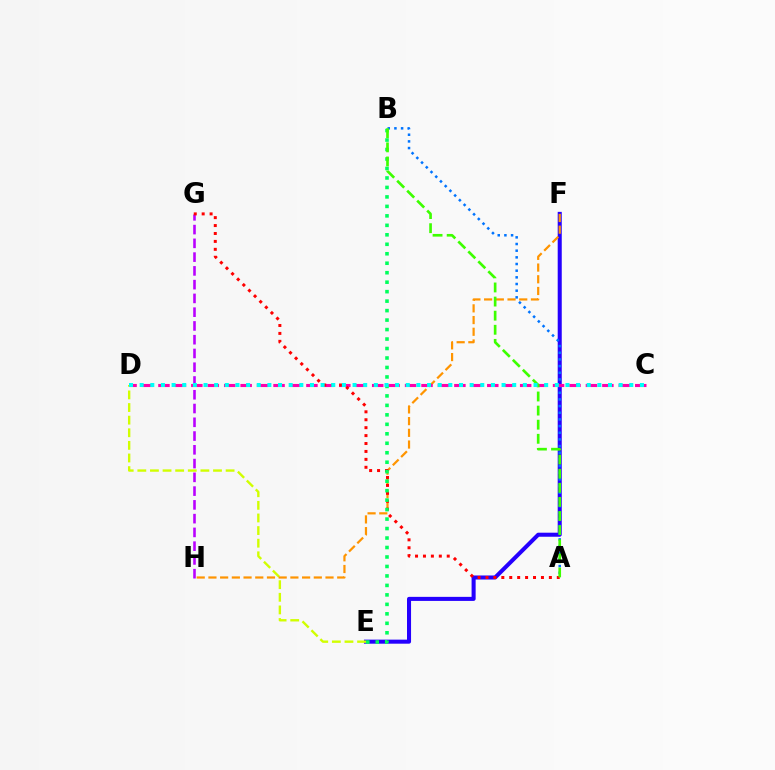{('G', 'H'): [{'color': '#b900ff', 'line_style': 'dashed', 'thickness': 1.87}], ('E', 'F'): [{'color': '#2500ff', 'line_style': 'solid', 'thickness': 2.92}], ('D', 'E'): [{'color': '#d1ff00', 'line_style': 'dashed', 'thickness': 1.71}], ('F', 'H'): [{'color': '#ff9400', 'line_style': 'dashed', 'thickness': 1.59}], ('A', 'B'): [{'color': '#0074ff', 'line_style': 'dotted', 'thickness': 1.81}, {'color': '#3dff00', 'line_style': 'dashed', 'thickness': 1.92}], ('C', 'D'): [{'color': '#ff00ac', 'line_style': 'dashed', 'thickness': 2.23}, {'color': '#00fff6', 'line_style': 'dotted', 'thickness': 2.89}], ('A', 'G'): [{'color': '#ff0000', 'line_style': 'dotted', 'thickness': 2.15}], ('B', 'E'): [{'color': '#00ff5c', 'line_style': 'dotted', 'thickness': 2.57}]}